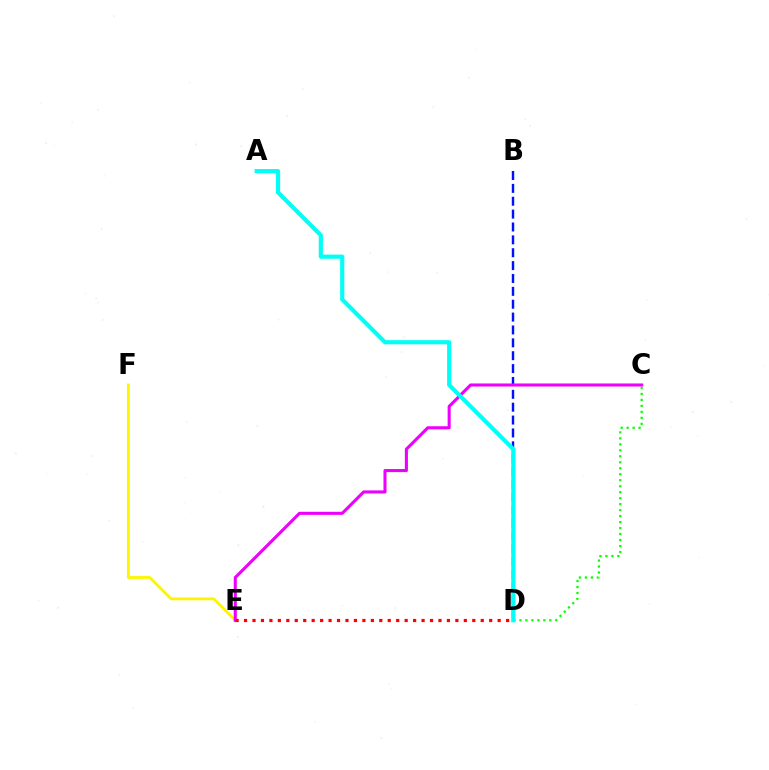{('C', 'D'): [{'color': '#08ff00', 'line_style': 'dotted', 'thickness': 1.63}], ('B', 'D'): [{'color': '#0010ff', 'line_style': 'dashed', 'thickness': 1.75}], ('E', 'F'): [{'color': '#fcf500', 'line_style': 'solid', 'thickness': 2.01}], ('C', 'E'): [{'color': '#ee00ff', 'line_style': 'solid', 'thickness': 2.21}], ('A', 'D'): [{'color': '#00fff6', 'line_style': 'solid', 'thickness': 2.98}], ('D', 'E'): [{'color': '#ff0000', 'line_style': 'dotted', 'thickness': 2.3}]}